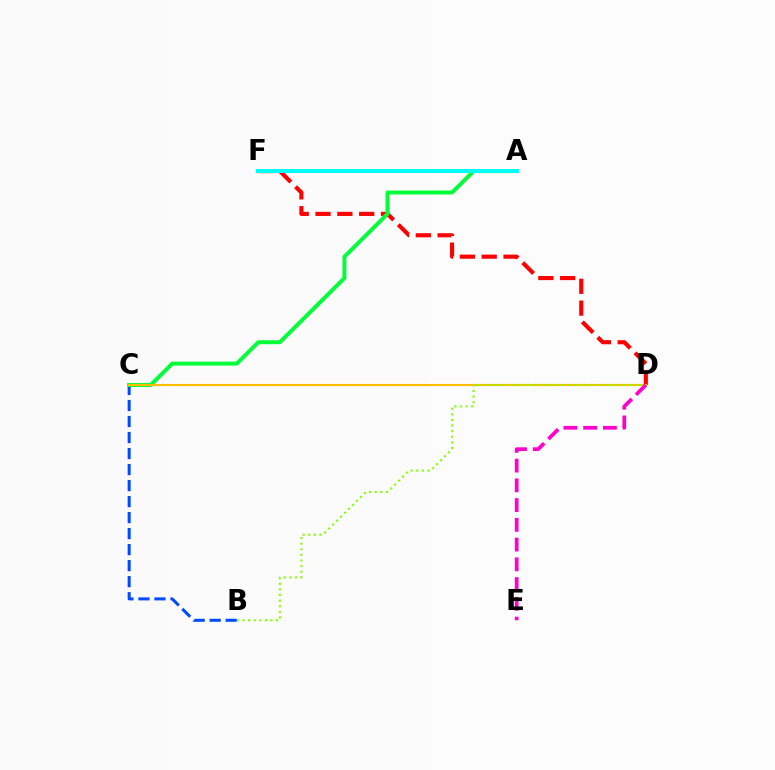{('B', 'C'): [{'color': '#004bff', 'line_style': 'dashed', 'thickness': 2.18}], ('A', 'F'): [{'color': '#7200ff', 'line_style': 'dotted', 'thickness': 2.88}, {'color': '#00fff6', 'line_style': 'solid', 'thickness': 2.88}], ('D', 'F'): [{'color': '#ff0000', 'line_style': 'dashed', 'thickness': 2.96}], ('A', 'C'): [{'color': '#00ff39', 'line_style': 'solid', 'thickness': 2.84}], ('C', 'D'): [{'color': '#ffbd00', 'line_style': 'solid', 'thickness': 1.52}], ('B', 'D'): [{'color': '#84ff00', 'line_style': 'dotted', 'thickness': 1.52}], ('D', 'E'): [{'color': '#ff00cf', 'line_style': 'dashed', 'thickness': 2.68}]}